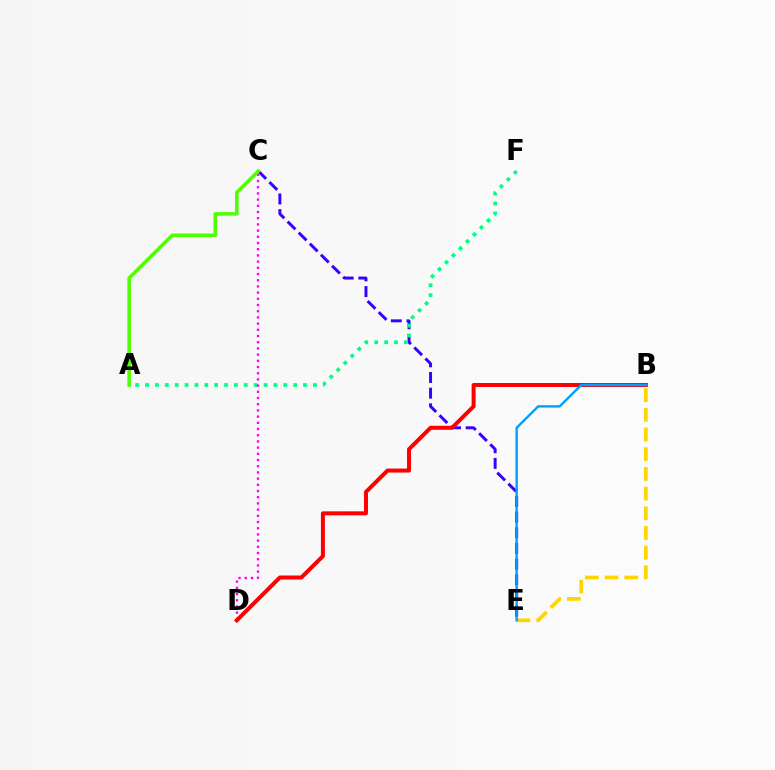{('C', 'E'): [{'color': '#3700ff', 'line_style': 'dashed', 'thickness': 2.13}], ('A', 'F'): [{'color': '#00ff86', 'line_style': 'dotted', 'thickness': 2.68}], ('C', 'D'): [{'color': '#ff00ed', 'line_style': 'dotted', 'thickness': 1.68}], ('B', 'E'): [{'color': '#ffd500', 'line_style': 'dashed', 'thickness': 2.68}, {'color': '#009eff', 'line_style': 'solid', 'thickness': 1.72}], ('B', 'D'): [{'color': '#ff0000', 'line_style': 'solid', 'thickness': 2.88}], ('A', 'C'): [{'color': '#4fff00', 'line_style': 'solid', 'thickness': 2.57}]}